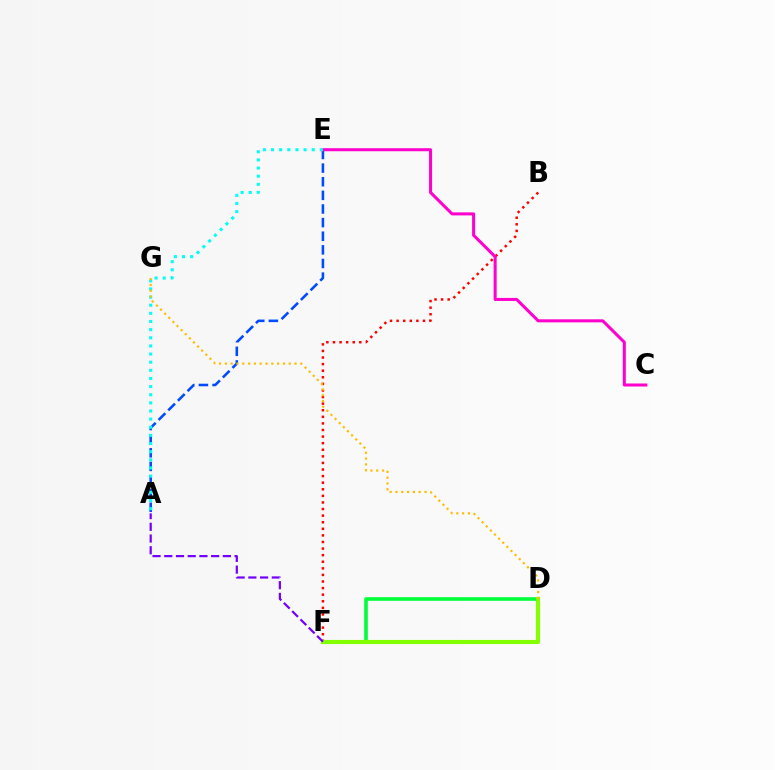{('A', 'E'): [{'color': '#004bff', 'line_style': 'dashed', 'thickness': 1.85}, {'color': '#00fff6', 'line_style': 'dotted', 'thickness': 2.21}], ('B', 'F'): [{'color': '#ff0000', 'line_style': 'dotted', 'thickness': 1.79}], ('C', 'E'): [{'color': '#ff00cf', 'line_style': 'solid', 'thickness': 2.18}], ('D', 'F'): [{'color': '#00ff39', 'line_style': 'solid', 'thickness': 2.59}, {'color': '#84ff00', 'line_style': 'solid', 'thickness': 2.97}], ('D', 'G'): [{'color': '#ffbd00', 'line_style': 'dotted', 'thickness': 1.58}], ('A', 'F'): [{'color': '#7200ff', 'line_style': 'dashed', 'thickness': 1.59}]}